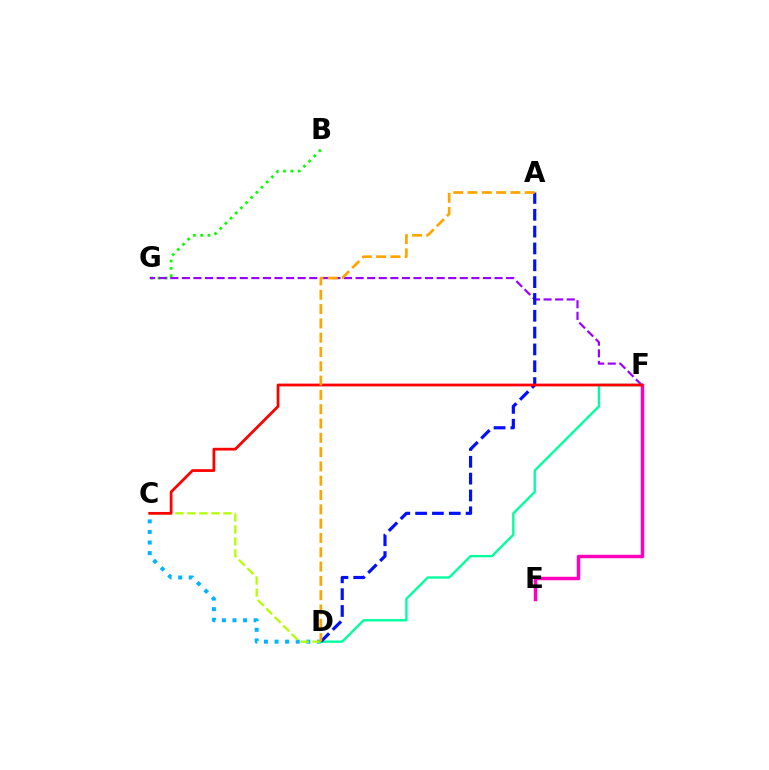{('C', 'D'): [{'color': '#00b5ff', 'line_style': 'dotted', 'thickness': 2.87}, {'color': '#b3ff00', 'line_style': 'dashed', 'thickness': 1.63}], ('B', 'G'): [{'color': '#08ff00', 'line_style': 'dotted', 'thickness': 1.98}], ('F', 'G'): [{'color': '#9b00ff', 'line_style': 'dashed', 'thickness': 1.57}], ('D', 'F'): [{'color': '#00ff9d', 'line_style': 'solid', 'thickness': 1.69}], ('A', 'D'): [{'color': '#0010ff', 'line_style': 'dashed', 'thickness': 2.29}, {'color': '#ffa500', 'line_style': 'dashed', 'thickness': 1.94}], ('E', 'F'): [{'color': '#ff00bd', 'line_style': 'solid', 'thickness': 2.49}], ('C', 'F'): [{'color': '#ff0000', 'line_style': 'solid', 'thickness': 1.99}]}